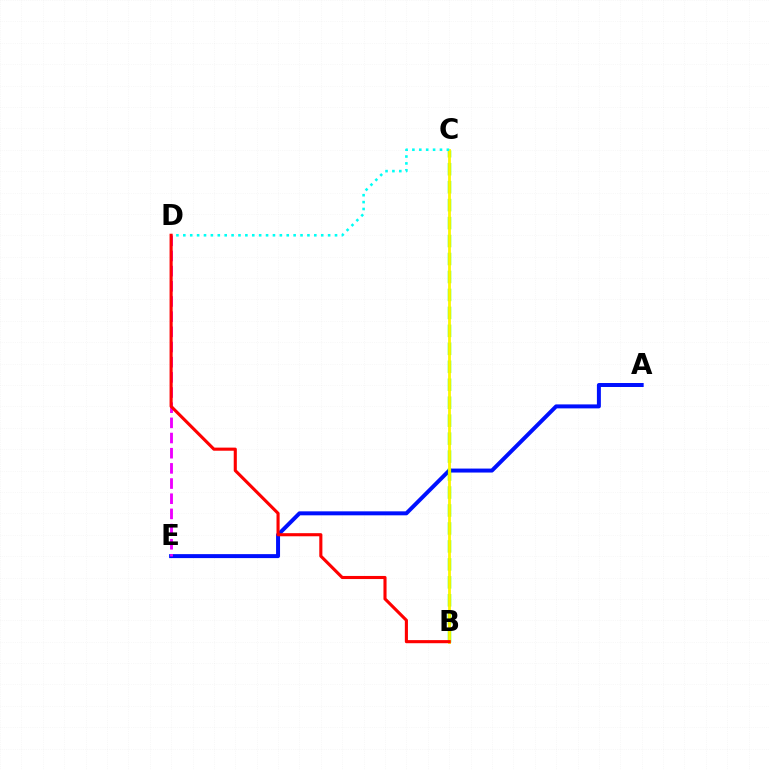{('A', 'E'): [{'color': '#0010ff', 'line_style': 'solid', 'thickness': 2.86}], ('D', 'E'): [{'color': '#ee00ff', 'line_style': 'dashed', 'thickness': 2.06}], ('B', 'C'): [{'color': '#08ff00', 'line_style': 'dashed', 'thickness': 2.44}, {'color': '#fcf500', 'line_style': 'solid', 'thickness': 2.03}], ('C', 'D'): [{'color': '#00fff6', 'line_style': 'dotted', 'thickness': 1.87}], ('B', 'D'): [{'color': '#ff0000', 'line_style': 'solid', 'thickness': 2.24}]}